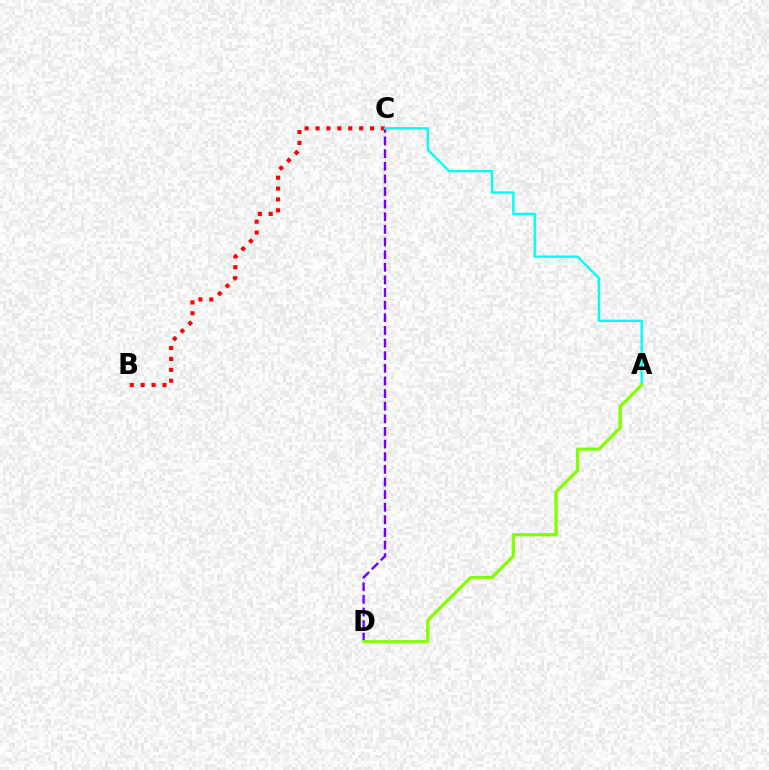{('C', 'D'): [{'color': '#7200ff', 'line_style': 'dashed', 'thickness': 1.72}], ('B', 'C'): [{'color': '#ff0000', 'line_style': 'dotted', 'thickness': 2.96}], ('A', 'C'): [{'color': '#00fff6', 'line_style': 'solid', 'thickness': 1.7}], ('A', 'D'): [{'color': '#84ff00', 'line_style': 'solid', 'thickness': 2.34}]}